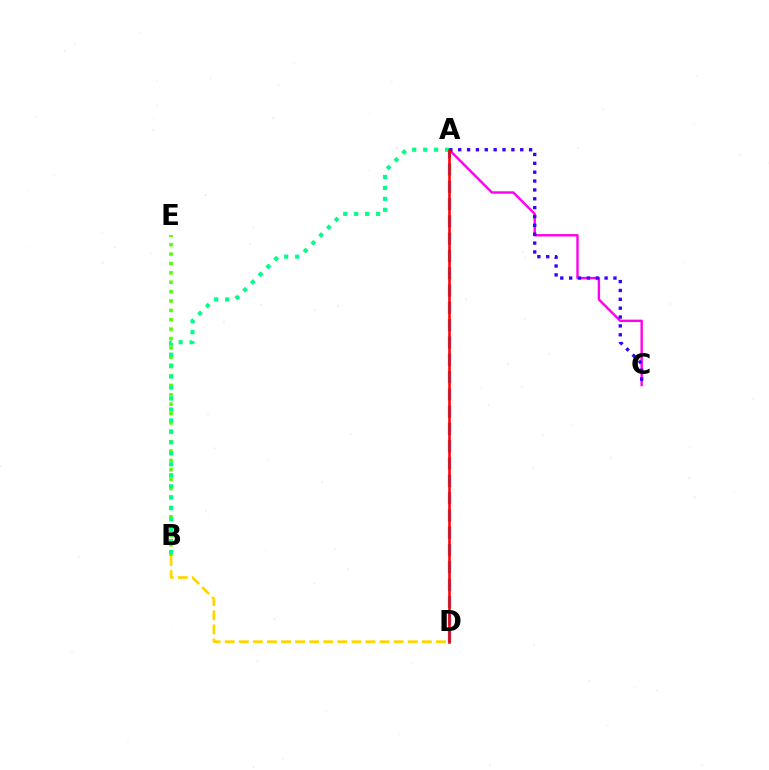{('B', 'D'): [{'color': '#ffd500', 'line_style': 'dashed', 'thickness': 1.91}], ('A', 'D'): [{'color': '#009eff', 'line_style': 'dashed', 'thickness': 2.35}, {'color': '#ff0000', 'line_style': 'solid', 'thickness': 1.87}], ('A', 'C'): [{'color': '#ff00ed', 'line_style': 'solid', 'thickness': 1.73}, {'color': '#3700ff', 'line_style': 'dotted', 'thickness': 2.41}], ('B', 'E'): [{'color': '#4fff00', 'line_style': 'dotted', 'thickness': 2.55}], ('A', 'B'): [{'color': '#00ff86', 'line_style': 'dotted', 'thickness': 2.98}]}